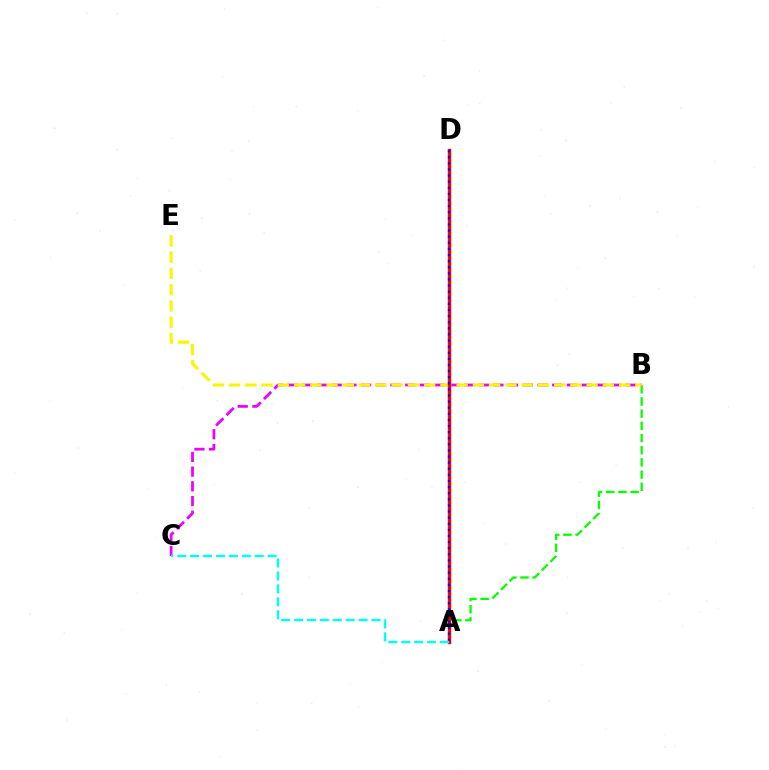{('A', 'B'): [{'color': '#08ff00', 'line_style': 'dashed', 'thickness': 1.66}], ('B', 'C'): [{'color': '#ee00ff', 'line_style': 'dashed', 'thickness': 2.0}], ('B', 'E'): [{'color': '#fcf500', 'line_style': 'dashed', 'thickness': 2.21}], ('A', 'D'): [{'color': '#ff0000', 'line_style': 'solid', 'thickness': 2.45}, {'color': '#0010ff', 'line_style': 'dotted', 'thickness': 1.66}], ('A', 'C'): [{'color': '#00fff6', 'line_style': 'dashed', 'thickness': 1.75}]}